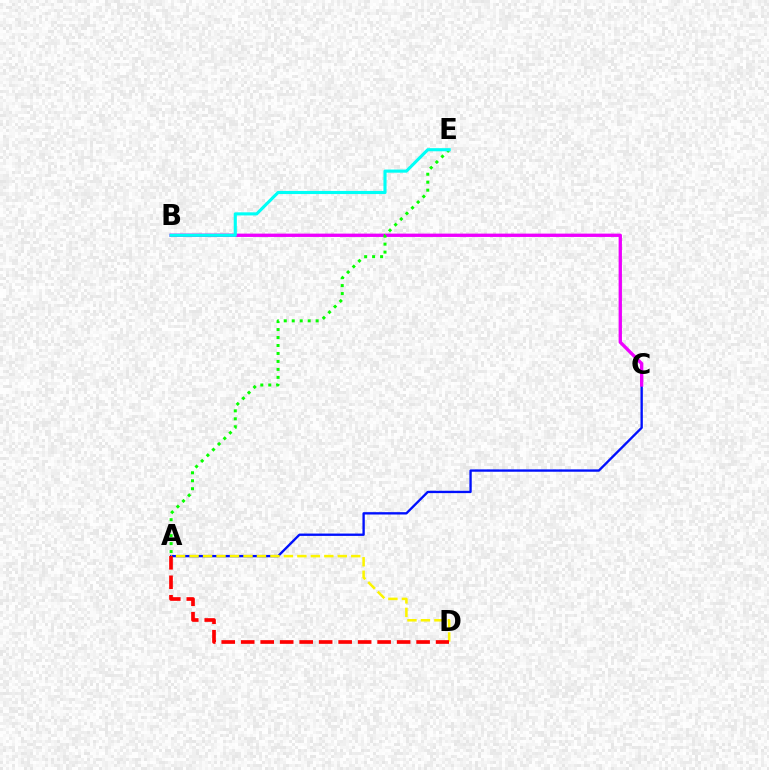{('A', 'C'): [{'color': '#0010ff', 'line_style': 'solid', 'thickness': 1.69}], ('B', 'C'): [{'color': '#ee00ff', 'line_style': 'solid', 'thickness': 2.4}], ('A', 'E'): [{'color': '#08ff00', 'line_style': 'dotted', 'thickness': 2.16}], ('B', 'E'): [{'color': '#00fff6', 'line_style': 'solid', 'thickness': 2.25}], ('A', 'D'): [{'color': '#fcf500', 'line_style': 'dashed', 'thickness': 1.83}, {'color': '#ff0000', 'line_style': 'dashed', 'thickness': 2.65}]}